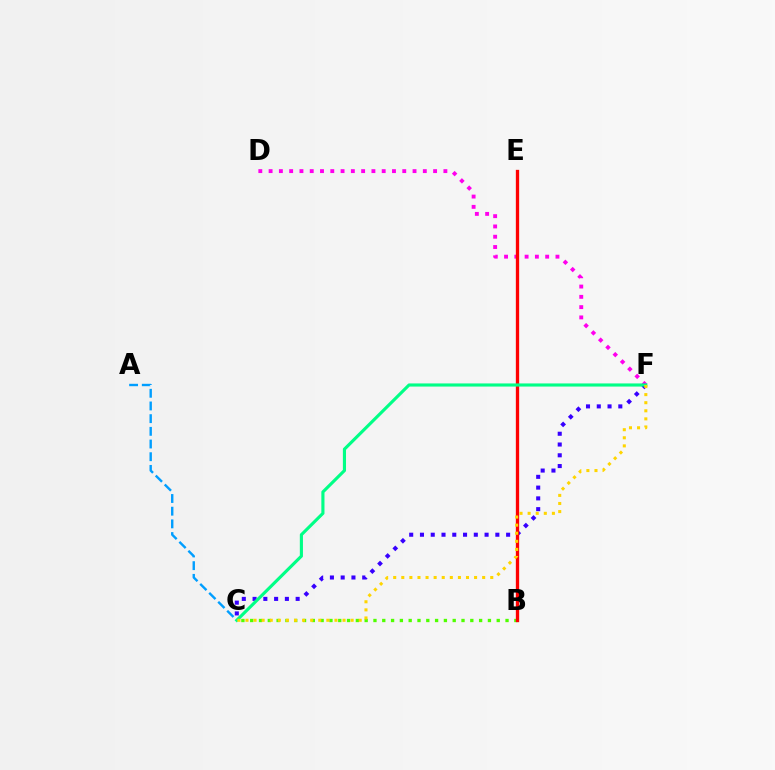{('D', 'F'): [{'color': '#ff00ed', 'line_style': 'dotted', 'thickness': 2.79}], ('B', 'C'): [{'color': '#4fff00', 'line_style': 'dotted', 'thickness': 2.39}], ('C', 'F'): [{'color': '#3700ff', 'line_style': 'dotted', 'thickness': 2.93}, {'color': '#00ff86', 'line_style': 'solid', 'thickness': 2.25}, {'color': '#ffd500', 'line_style': 'dotted', 'thickness': 2.2}], ('A', 'C'): [{'color': '#009eff', 'line_style': 'dashed', 'thickness': 1.72}], ('B', 'E'): [{'color': '#ff0000', 'line_style': 'solid', 'thickness': 2.39}]}